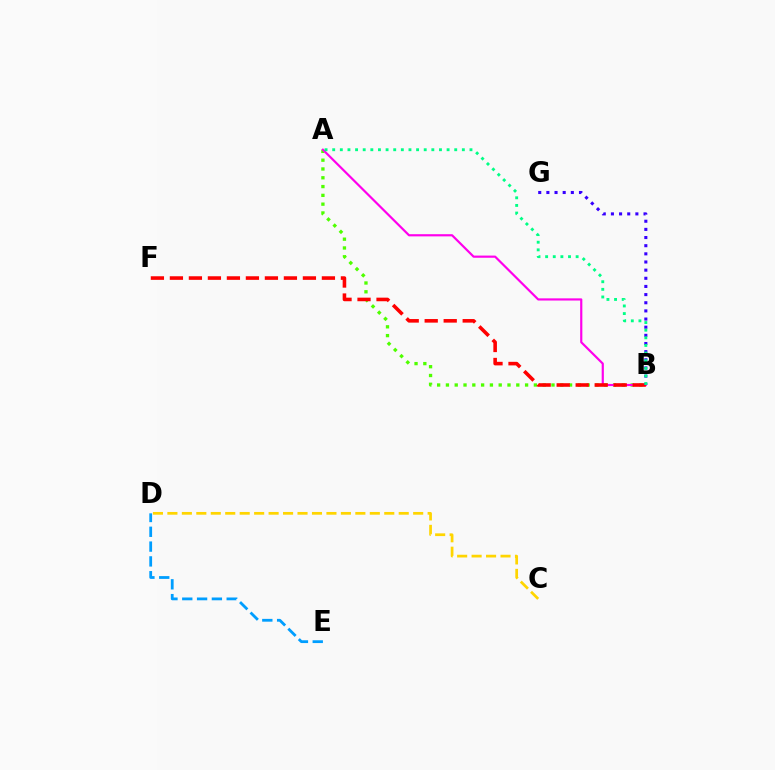{('C', 'D'): [{'color': '#ffd500', 'line_style': 'dashed', 'thickness': 1.96}], ('D', 'E'): [{'color': '#009eff', 'line_style': 'dashed', 'thickness': 2.01}], ('A', 'B'): [{'color': '#4fff00', 'line_style': 'dotted', 'thickness': 2.39}, {'color': '#ff00ed', 'line_style': 'solid', 'thickness': 1.57}, {'color': '#00ff86', 'line_style': 'dotted', 'thickness': 2.07}], ('B', 'F'): [{'color': '#ff0000', 'line_style': 'dashed', 'thickness': 2.58}], ('B', 'G'): [{'color': '#3700ff', 'line_style': 'dotted', 'thickness': 2.21}]}